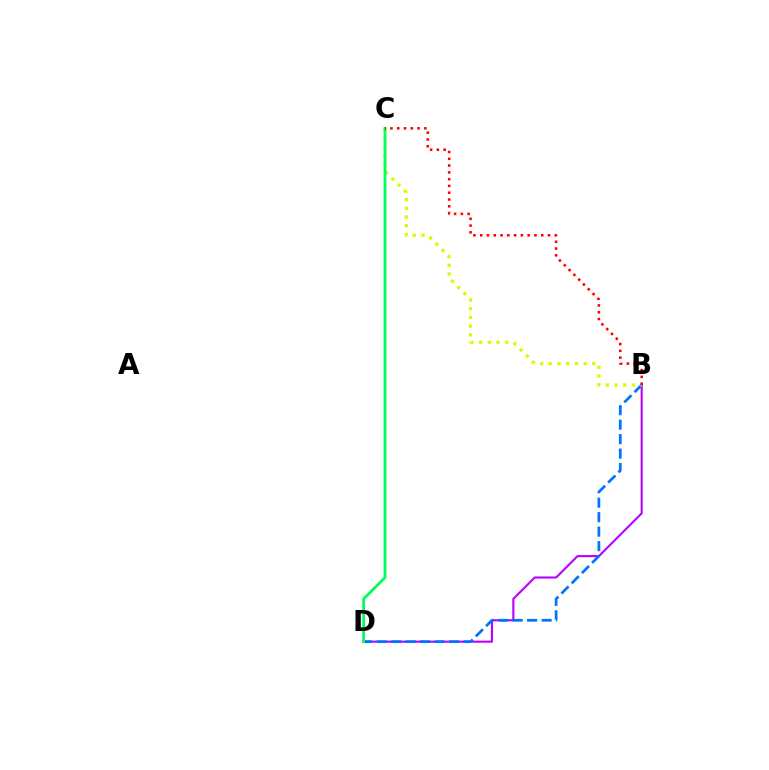{('B', 'D'): [{'color': '#b900ff', 'line_style': 'solid', 'thickness': 1.51}, {'color': '#0074ff', 'line_style': 'dashed', 'thickness': 1.97}], ('B', 'C'): [{'color': '#d1ff00', 'line_style': 'dotted', 'thickness': 2.37}, {'color': '#ff0000', 'line_style': 'dotted', 'thickness': 1.84}], ('C', 'D'): [{'color': '#00ff5c', 'line_style': 'solid', 'thickness': 2.01}]}